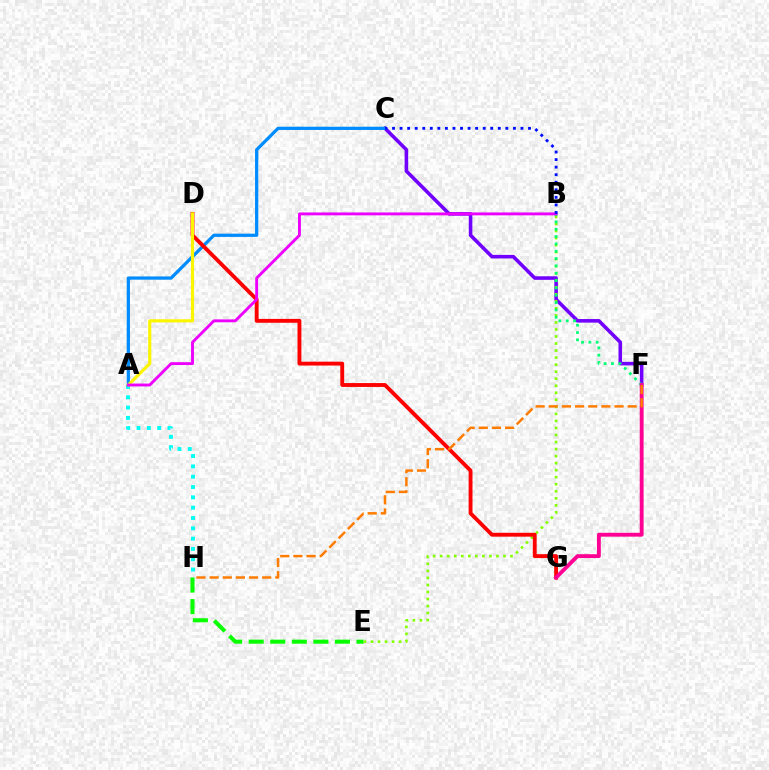{('E', 'H'): [{'color': '#08ff00', 'line_style': 'dashed', 'thickness': 2.93}], ('C', 'F'): [{'color': '#7200ff', 'line_style': 'solid', 'thickness': 2.57}], ('B', 'E'): [{'color': '#84ff00', 'line_style': 'dotted', 'thickness': 1.91}], ('A', 'H'): [{'color': '#00fff6', 'line_style': 'dotted', 'thickness': 2.8}], ('B', 'F'): [{'color': '#00ff74', 'line_style': 'dotted', 'thickness': 1.99}], ('A', 'C'): [{'color': '#008cff', 'line_style': 'solid', 'thickness': 2.34}], ('D', 'G'): [{'color': '#ff0000', 'line_style': 'solid', 'thickness': 2.78}], ('F', 'G'): [{'color': '#ff0094', 'line_style': 'solid', 'thickness': 2.77}], ('A', 'D'): [{'color': '#fcf500', 'line_style': 'solid', 'thickness': 2.28}], ('A', 'B'): [{'color': '#ee00ff', 'line_style': 'solid', 'thickness': 2.08}], ('F', 'H'): [{'color': '#ff7c00', 'line_style': 'dashed', 'thickness': 1.79}], ('B', 'C'): [{'color': '#0010ff', 'line_style': 'dotted', 'thickness': 2.05}]}